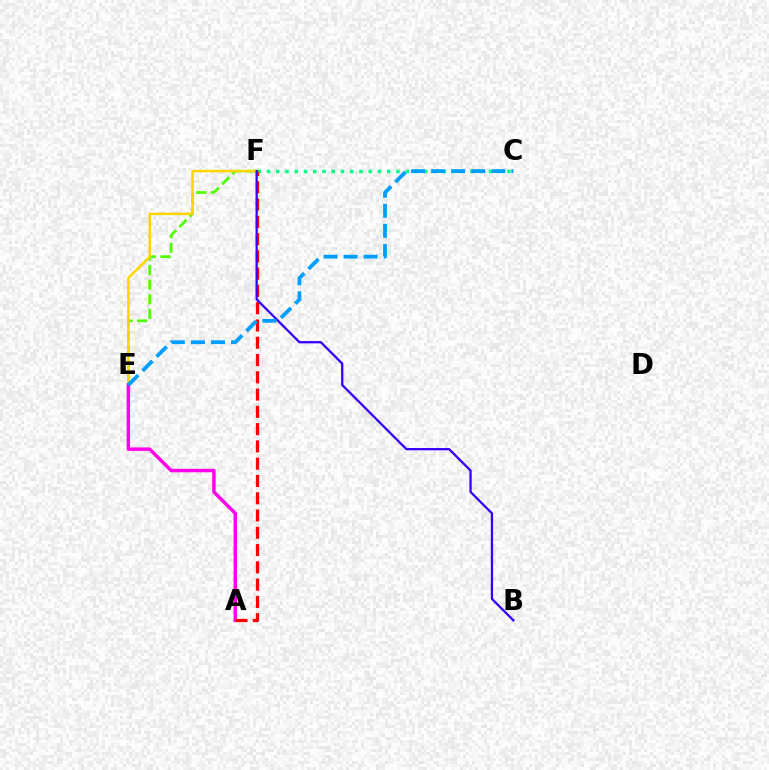{('C', 'F'): [{'color': '#00ff86', 'line_style': 'dotted', 'thickness': 2.51}], ('E', 'F'): [{'color': '#4fff00', 'line_style': 'dashed', 'thickness': 1.98}, {'color': '#ffd500', 'line_style': 'solid', 'thickness': 1.8}], ('A', 'E'): [{'color': '#ff00ed', 'line_style': 'solid', 'thickness': 2.49}], ('A', 'F'): [{'color': '#ff0000', 'line_style': 'dashed', 'thickness': 2.35}], ('B', 'F'): [{'color': '#3700ff', 'line_style': 'solid', 'thickness': 1.64}], ('C', 'E'): [{'color': '#009eff', 'line_style': 'dashed', 'thickness': 2.73}]}